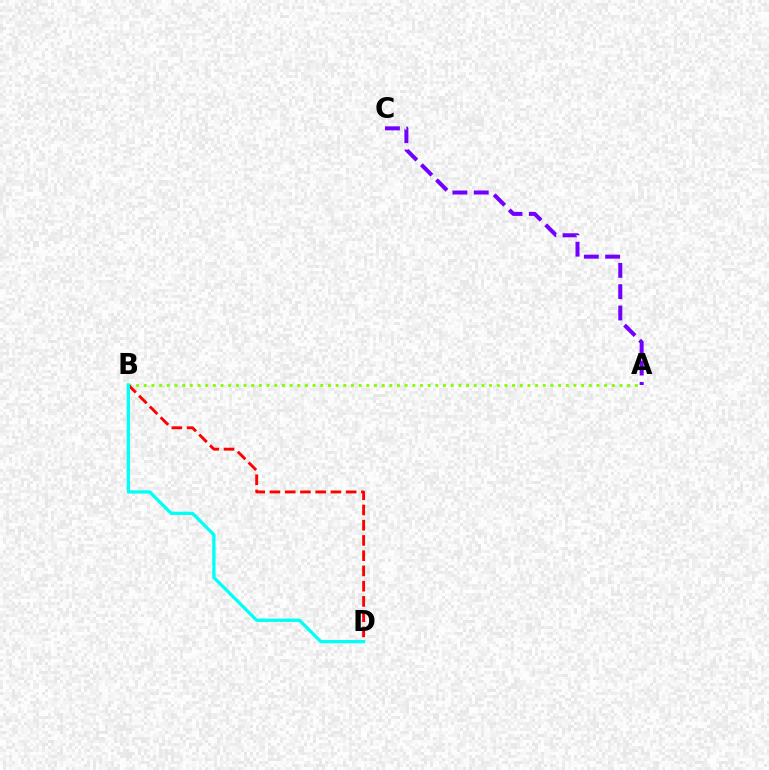{('A', 'B'): [{'color': '#84ff00', 'line_style': 'dotted', 'thickness': 2.08}], ('B', 'D'): [{'color': '#ff0000', 'line_style': 'dashed', 'thickness': 2.07}, {'color': '#00fff6', 'line_style': 'solid', 'thickness': 2.36}], ('A', 'C'): [{'color': '#7200ff', 'line_style': 'dashed', 'thickness': 2.9}]}